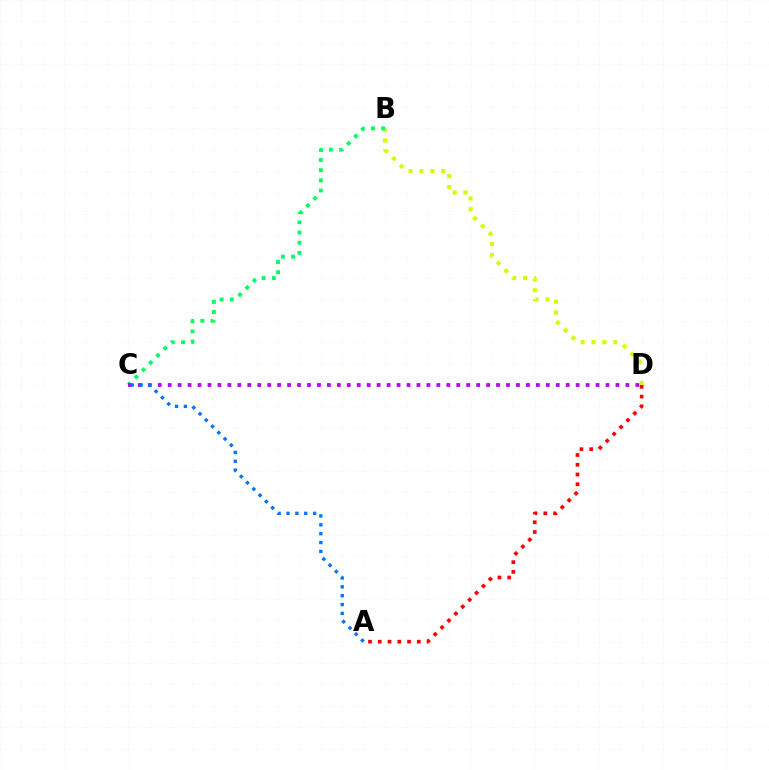{('B', 'D'): [{'color': '#d1ff00', 'line_style': 'dotted', 'thickness': 2.96}], ('B', 'C'): [{'color': '#00ff5c', 'line_style': 'dotted', 'thickness': 2.76}], ('A', 'D'): [{'color': '#ff0000', 'line_style': 'dotted', 'thickness': 2.65}], ('C', 'D'): [{'color': '#b900ff', 'line_style': 'dotted', 'thickness': 2.7}], ('A', 'C'): [{'color': '#0074ff', 'line_style': 'dotted', 'thickness': 2.41}]}